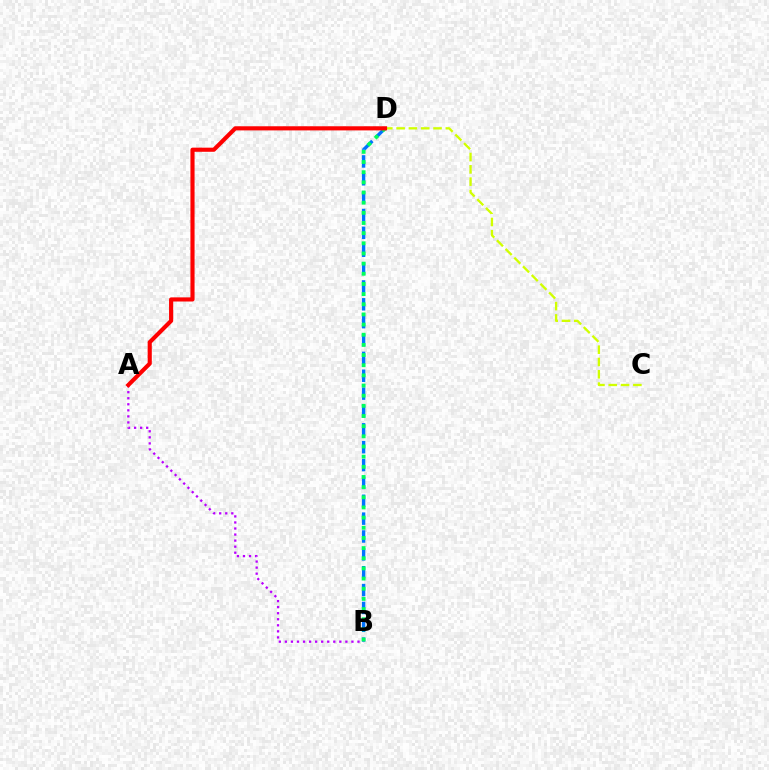{('A', 'B'): [{'color': '#b900ff', 'line_style': 'dotted', 'thickness': 1.64}], ('B', 'D'): [{'color': '#0074ff', 'line_style': 'dashed', 'thickness': 2.43}, {'color': '#00ff5c', 'line_style': 'dotted', 'thickness': 2.76}], ('C', 'D'): [{'color': '#d1ff00', 'line_style': 'dashed', 'thickness': 1.67}], ('A', 'D'): [{'color': '#ff0000', 'line_style': 'solid', 'thickness': 2.98}]}